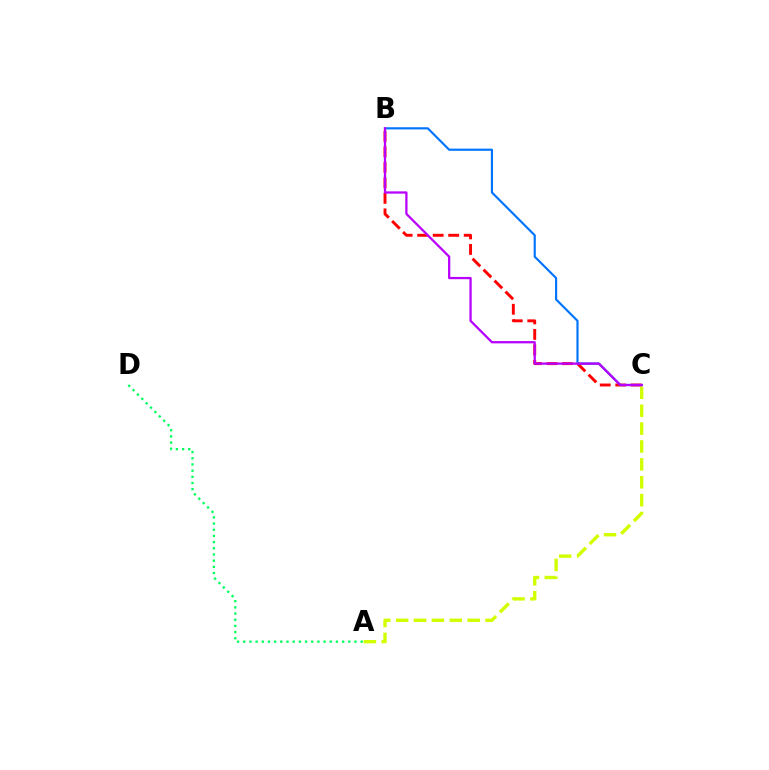{('A', 'D'): [{'color': '#00ff5c', 'line_style': 'dotted', 'thickness': 1.68}], ('A', 'C'): [{'color': '#d1ff00', 'line_style': 'dashed', 'thickness': 2.43}], ('B', 'C'): [{'color': '#ff0000', 'line_style': 'dashed', 'thickness': 2.11}, {'color': '#0074ff', 'line_style': 'solid', 'thickness': 1.56}, {'color': '#b900ff', 'line_style': 'solid', 'thickness': 1.63}]}